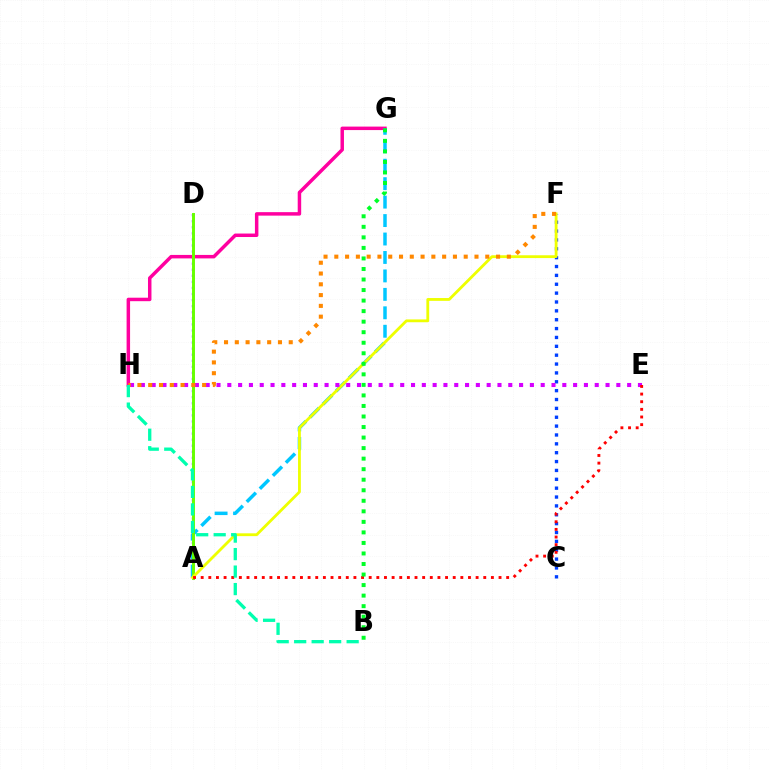{('A', 'D'): [{'color': '#4f00ff', 'line_style': 'dotted', 'thickness': 1.65}, {'color': '#66ff00', 'line_style': 'solid', 'thickness': 2.13}], ('G', 'H'): [{'color': '#ff00a0', 'line_style': 'solid', 'thickness': 2.5}], ('A', 'G'): [{'color': '#00c7ff', 'line_style': 'dashed', 'thickness': 2.51}], ('C', 'F'): [{'color': '#003fff', 'line_style': 'dotted', 'thickness': 2.41}], ('A', 'F'): [{'color': '#eeff00', 'line_style': 'solid', 'thickness': 2.03}], ('E', 'H'): [{'color': '#d600ff', 'line_style': 'dotted', 'thickness': 2.94}], ('A', 'E'): [{'color': '#ff0000', 'line_style': 'dotted', 'thickness': 2.08}], ('F', 'H'): [{'color': '#ff8800', 'line_style': 'dotted', 'thickness': 2.93}], ('B', 'H'): [{'color': '#00ffaf', 'line_style': 'dashed', 'thickness': 2.38}], ('B', 'G'): [{'color': '#00ff27', 'line_style': 'dotted', 'thickness': 2.86}]}